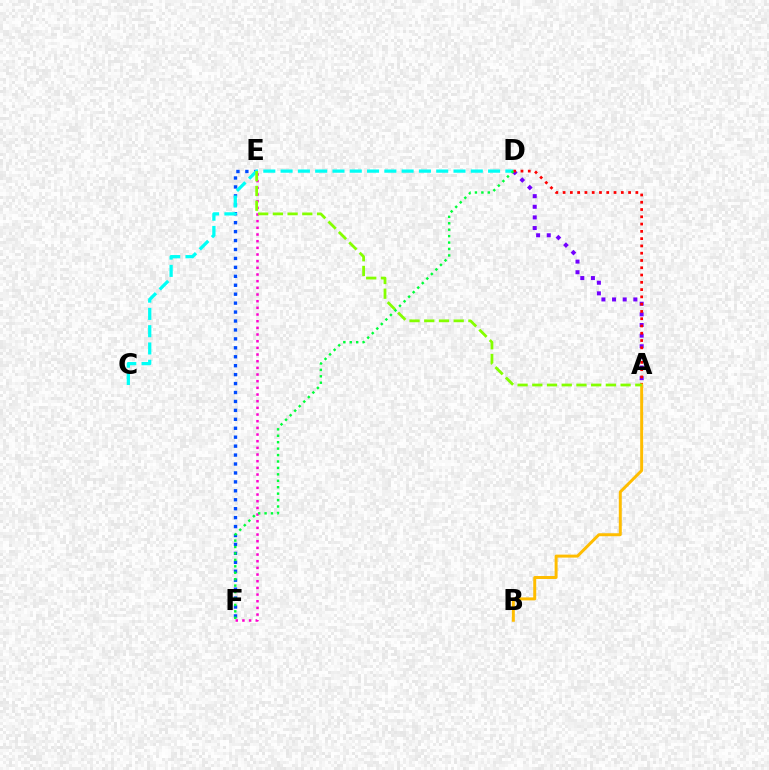{('A', 'D'): [{'color': '#7200ff', 'line_style': 'dotted', 'thickness': 2.89}, {'color': '#ff0000', 'line_style': 'dotted', 'thickness': 1.98}], ('E', 'F'): [{'color': '#004bff', 'line_style': 'dotted', 'thickness': 2.43}, {'color': '#ff00cf', 'line_style': 'dotted', 'thickness': 1.81}], ('C', 'D'): [{'color': '#00fff6', 'line_style': 'dashed', 'thickness': 2.35}], ('A', 'B'): [{'color': '#ffbd00', 'line_style': 'solid', 'thickness': 2.14}], ('A', 'E'): [{'color': '#84ff00', 'line_style': 'dashed', 'thickness': 2.0}], ('D', 'F'): [{'color': '#00ff39', 'line_style': 'dotted', 'thickness': 1.75}]}